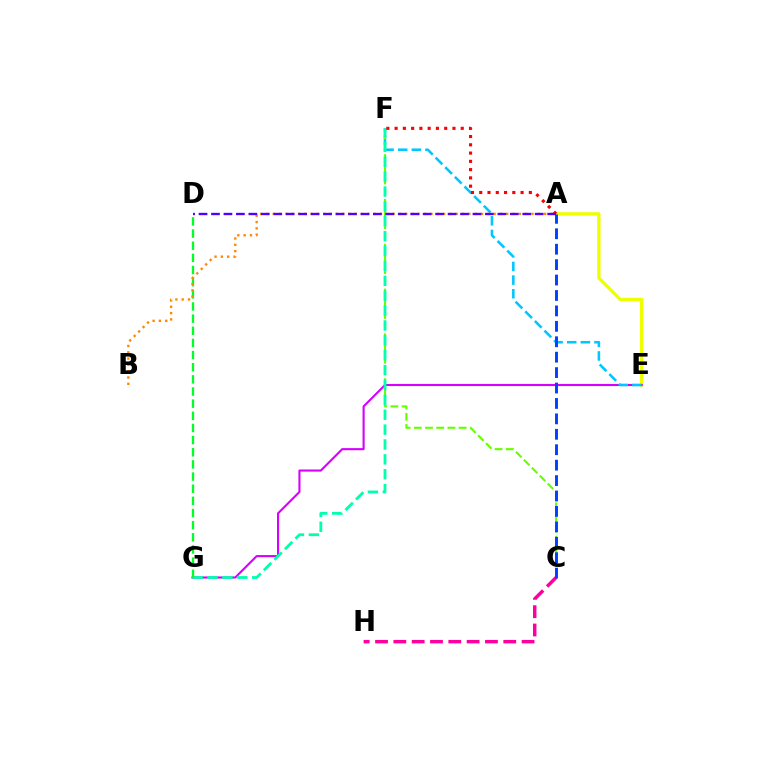{('A', 'E'): [{'color': '#eeff00', 'line_style': 'solid', 'thickness': 2.4}], ('E', 'G'): [{'color': '#d600ff', 'line_style': 'solid', 'thickness': 1.52}], ('C', 'H'): [{'color': '#ff00a0', 'line_style': 'dashed', 'thickness': 2.49}], ('E', 'F'): [{'color': '#00c7ff', 'line_style': 'dashed', 'thickness': 1.85}], ('C', 'F'): [{'color': '#66ff00', 'line_style': 'dashed', 'thickness': 1.52}], ('F', 'G'): [{'color': '#00ffaf', 'line_style': 'dashed', 'thickness': 2.02}], ('A', 'F'): [{'color': '#ff0000', 'line_style': 'dotted', 'thickness': 2.25}], ('D', 'G'): [{'color': '#00ff27', 'line_style': 'dashed', 'thickness': 1.65}], ('A', 'C'): [{'color': '#003fff', 'line_style': 'dashed', 'thickness': 2.1}], ('A', 'B'): [{'color': '#ff8800', 'line_style': 'dotted', 'thickness': 1.71}], ('A', 'D'): [{'color': '#4f00ff', 'line_style': 'dashed', 'thickness': 1.69}]}